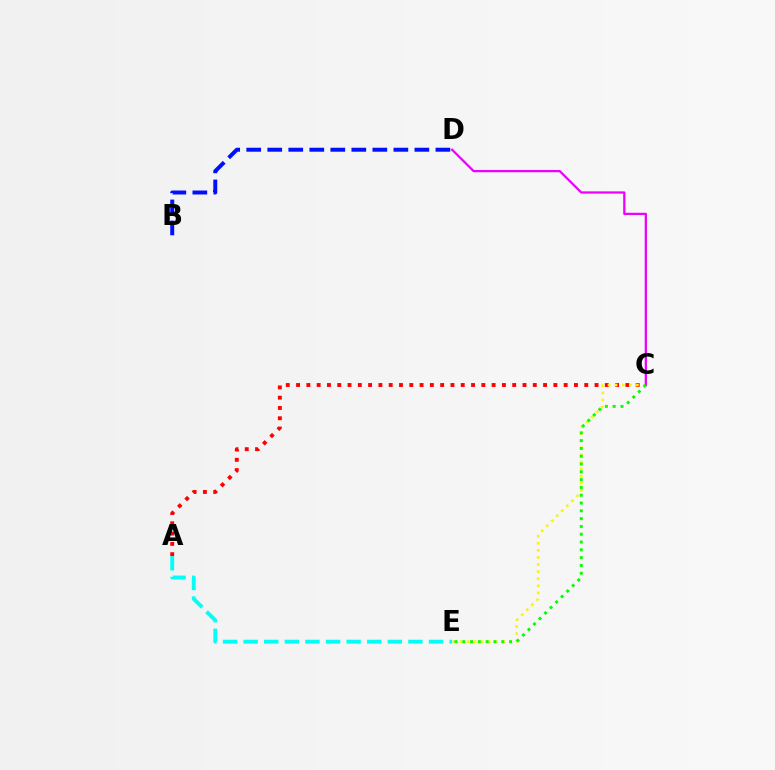{('A', 'C'): [{'color': '#ff0000', 'line_style': 'dotted', 'thickness': 2.8}], ('C', 'E'): [{'color': '#fcf500', 'line_style': 'dotted', 'thickness': 1.93}, {'color': '#08ff00', 'line_style': 'dotted', 'thickness': 2.12}], ('B', 'D'): [{'color': '#0010ff', 'line_style': 'dashed', 'thickness': 2.86}], ('C', 'D'): [{'color': '#ee00ff', 'line_style': 'solid', 'thickness': 1.63}], ('A', 'E'): [{'color': '#00fff6', 'line_style': 'dashed', 'thickness': 2.8}]}